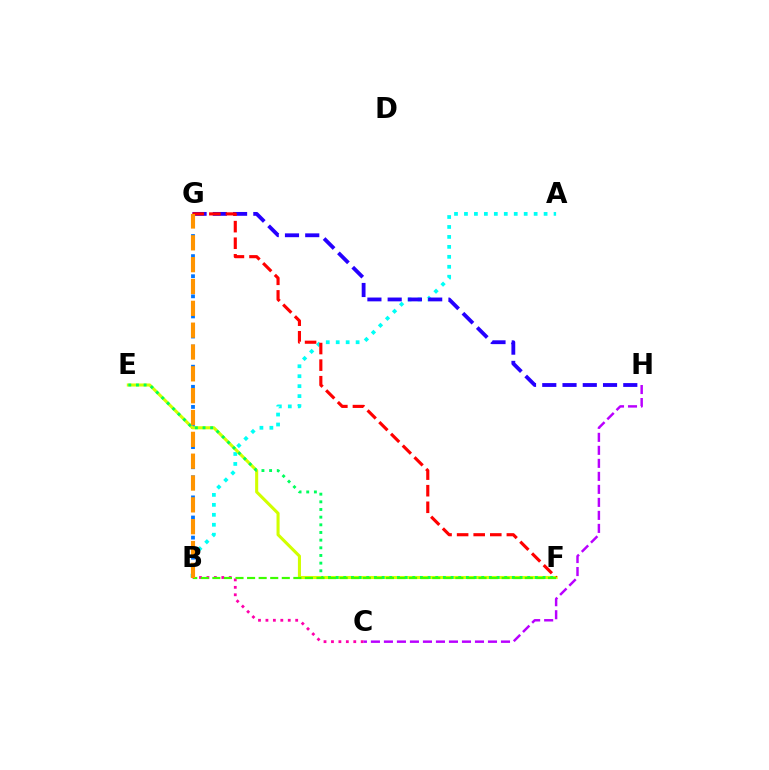{('A', 'B'): [{'color': '#00fff6', 'line_style': 'dotted', 'thickness': 2.7}], ('B', 'G'): [{'color': '#0074ff', 'line_style': 'dotted', 'thickness': 2.73}, {'color': '#ff9400', 'line_style': 'dashed', 'thickness': 2.97}], ('E', 'F'): [{'color': '#d1ff00', 'line_style': 'solid', 'thickness': 2.21}, {'color': '#00ff5c', 'line_style': 'dotted', 'thickness': 2.08}], ('G', 'H'): [{'color': '#2500ff', 'line_style': 'dashed', 'thickness': 2.75}], ('F', 'G'): [{'color': '#ff0000', 'line_style': 'dashed', 'thickness': 2.25}], ('B', 'C'): [{'color': '#ff00ac', 'line_style': 'dotted', 'thickness': 2.02}], ('B', 'F'): [{'color': '#3dff00', 'line_style': 'dashed', 'thickness': 1.57}], ('C', 'H'): [{'color': '#b900ff', 'line_style': 'dashed', 'thickness': 1.77}]}